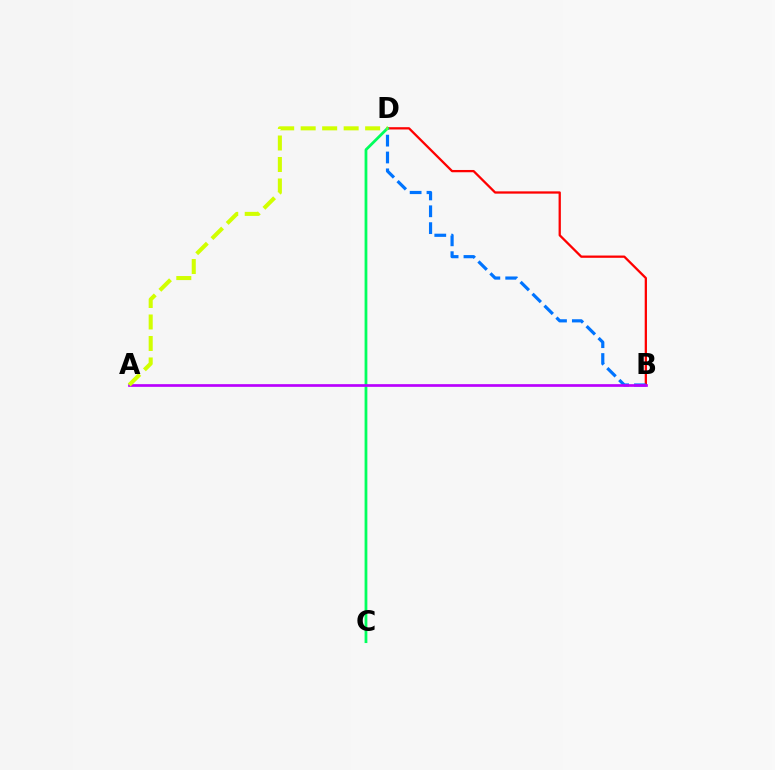{('B', 'D'): [{'color': '#ff0000', 'line_style': 'solid', 'thickness': 1.64}, {'color': '#0074ff', 'line_style': 'dashed', 'thickness': 2.29}], ('C', 'D'): [{'color': '#00ff5c', 'line_style': 'solid', 'thickness': 2.0}], ('A', 'B'): [{'color': '#b900ff', 'line_style': 'solid', 'thickness': 1.94}], ('A', 'D'): [{'color': '#d1ff00', 'line_style': 'dashed', 'thickness': 2.92}]}